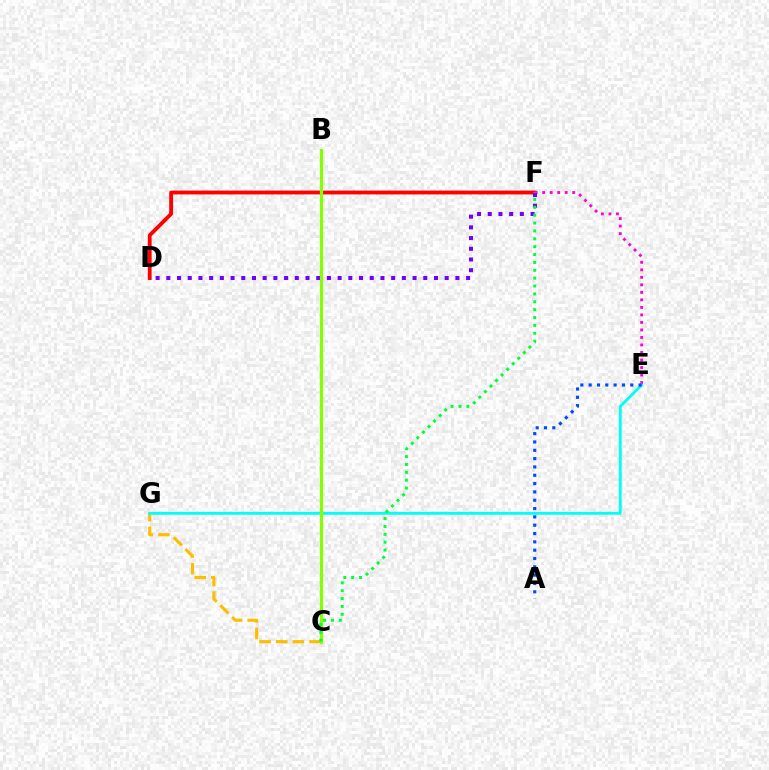{('D', 'F'): [{'color': '#ff0000', 'line_style': 'solid', 'thickness': 2.75}, {'color': '#7200ff', 'line_style': 'dotted', 'thickness': 2.91}], ('C', 'G'): [{'color': '#ffbd00', 'line_style': 'dashed', 'thickness': 2.26}], ('E', 'F'): [{'color': '#ff00cf', 'line_style': 'dotted', 'thickness': 2.04}], ('E', 'G'): [{'color': '#00fff6', 'line_style': 'solid', 'thickness': 2.05}], ('B', 'C'): [{'color': '#84ff00', 'line_style': 'solid', 'thickness': 2.26}], ('C', 'F'): [{'color': '#00ff39', 'line_style': 'dotted', 'thickness': 2.14}], ('A', 'E'): [{'color': '#004bff', 'line_style': 'dotted', 'thickness': 2.26}]}